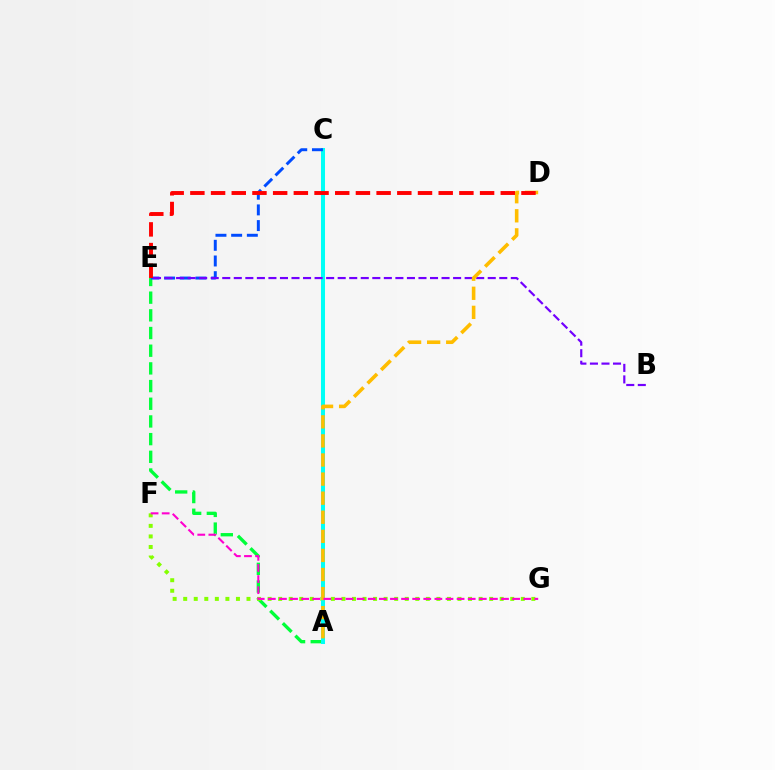{('A', 'E'): [{'color': '#00ff39', 'line_style': 'dashed', 'thickness': 2.4}], ('F', 'G'): [{'color': '#84ff00', 'line_style': 'dotted', 'thickness': 2.87}, {'color': '#ff00cf', 'line_style': 'dashed', 'thickness': 1.51}], ('A', 'C'): [{'color': '#00fff6', 'line_style': 'solid', 'thickness': 2.9}], ('C', 'E'): [{'color': '#004bff', 'line_style': 'dashed', 'thickness': 2.13}], ('B', 'E'): [{'color': '#7200ff', 'line_style': 'dashed', 'thickness': 1.57}], ('A', 'D'): [{'color': '#ffbd00', 'line_style': 'dashed', 'thickness': 2.59}], ('D', 'E'): [{'color': '#ff0000', 'line_style': 'dashed', 'thickness': 2.81}]}